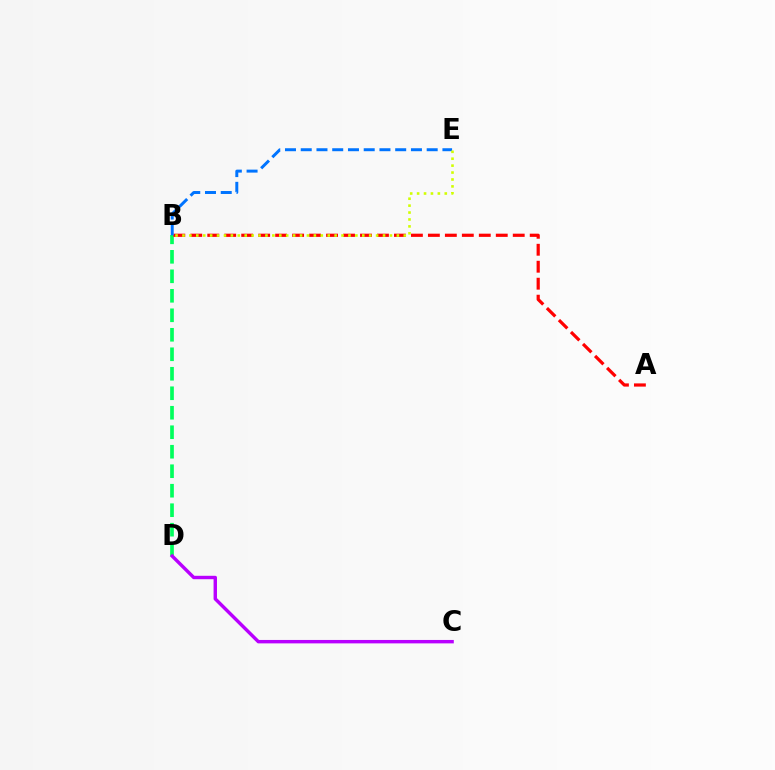{('B', 'D'): [{'color': '#00ff5c', 'line_style': 'dashed', 'thickness': 2.65}], ('C', 'D'): [{'color': '#b900ff', 'line_style': 'solid', 'thickness': 2.46}], ('A', 'B'): [{'color': '#ff0000', 'line_style': 'dashed', 'thickness': 2.31}], ('B', 'E'): [{'color': '#0074ff', 'line_style': 'dashed', 'thickness': 2.14}, {'color': '#d1ff00', 'line_style': 'dotted', 'thickness': 1.88}]}